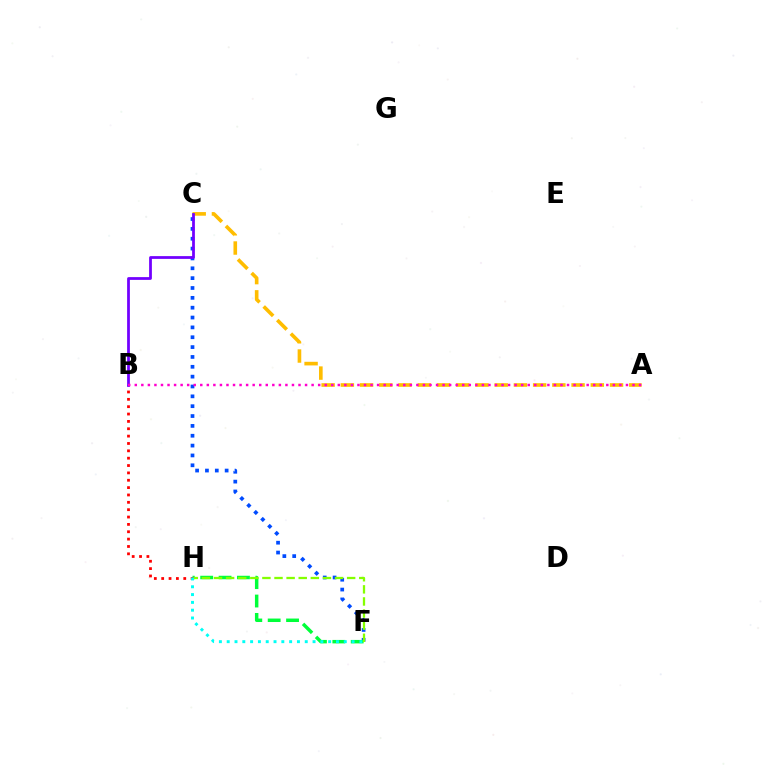{('C', 'F'): [{'color': '#004bff', 'line_style': 'dotted', 'thickness': 2.68}], ('A', 'C'): [{'color': '#ffbd00', 'line_style': 'dashed', 'thickness': 2.61}], ('F', 'H'): [{'color': '#00ff39', 'line_style': 'dashed', 'thickness': 2.5}, {'color': '#84ff00', 'line_style': 'dashed', 'thickness': 1.64}, {'color': '#00fff6', 'line_style': 'dotted', 'thickness': 2.12}], ('B', 'H'): [{'color': '#ff0000', 'line_style': 'dotted', 'thickness': 2.0}], ('B', 'C'): [{'color': '#7200ff', 'line_style': 'solid', 'thickness': 1.99}], ('A', 'B'): [{'color': '#ff00cf', 'line_style': 'dotted', 'thickness': 1.78}]}